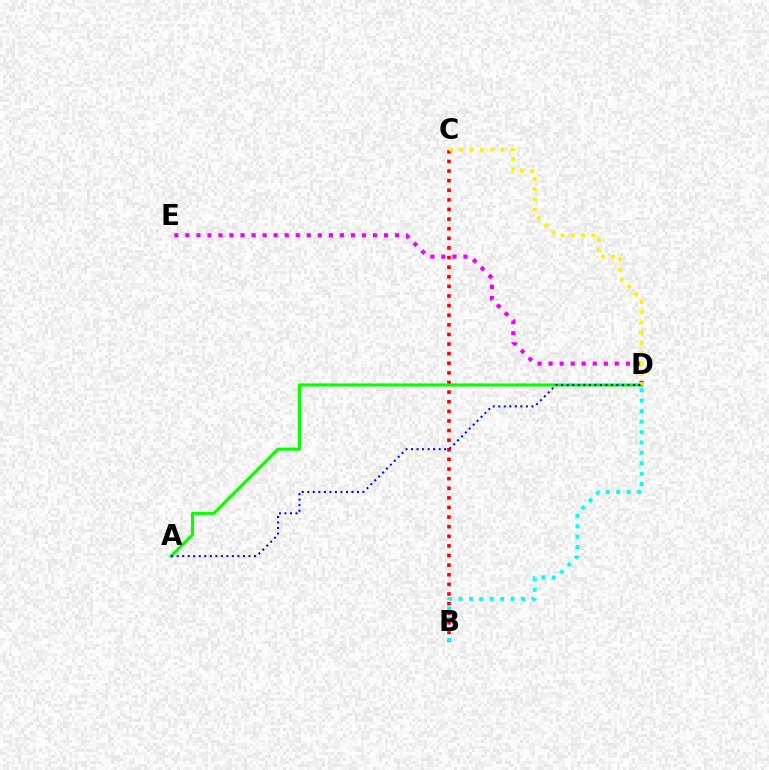{('D', 'E'): [{'color': '#ee00ff', 'line_style': 'dotted', 'thickness': 3.0}], ('B', 'C'): [{'color': '#ff0000', 'line_style': 'dotted', 'thickness': 2.61}], ('B', 'D'): [{'color': '#00fff6', 'line_style': 'dotted', 'thickness': 2.83}], ('A', 'D'): [{'color': '#08ff00', 'line_style': 'solid', 'thickness': 2.23}, {'color': '#0010ff', 'line_style': 'dotted', 'thickness': 1.5}], ('C', 'D'): [{'color': '#fcf500', 'line_style': 'dotted', 'thickness': 2.79}]}